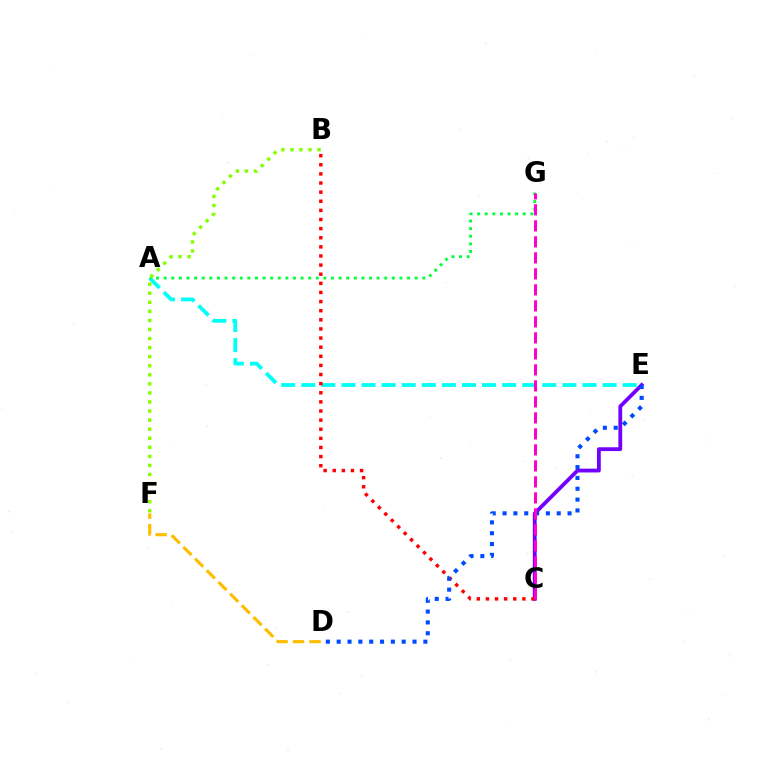{('A', 'E'): [{'color': '#00fff6', 'line_style': 'dashed', 'thickness': 2.73}], ('C', 'E'): [{'color': '#7200ff', 'line_style': 'solid', 'thickness': 2.74}], ('B', 'C'): [{'color': '#ff0000', 'line_style': 'dotted', 'thickness': 2.48}], ('A', 'G'): [{'color': '#00ff39', 'line_style': 'dotted', 'thickness': 2.07}], ('D', 'E'): [{'color': '#004bff', 'line_style': 'dotted', 'thickness': 2.94}], ('C', 'G'): [{'color': '#ff00cf', 'line_style': 'dashed', 'thickness': 2.17}], ('B', 'F'): [{'color': '#84ff00', 'line_style': 'dotted', 'thickness': 2.46}], ('D', 'F'): [{'color': '#ffbd00', 'line_style': 'dashed', 'thickness': 2.24}]}